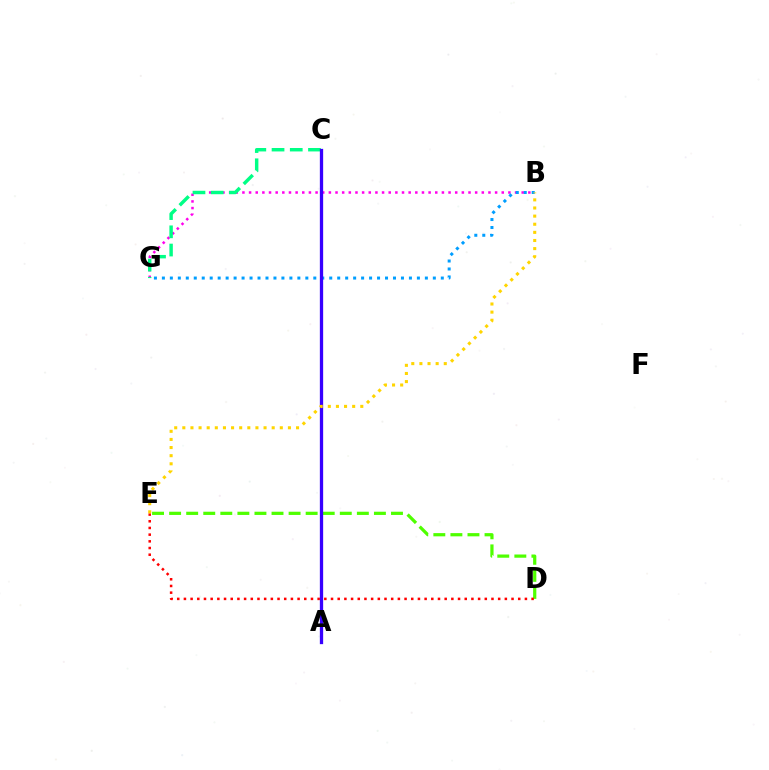{('B', 'G'): [{'color': '#ff00ed', 'line_style': 'dotted', 'thickness': 1.81}, {'color': '#009eff', 'line_style': 'dotted', 'thickness': 2.17}], ('C', 'G'): [{'color': '#00ff86', 'line_style': 'dashed', 'thickness': 2.47}], ('D', 'E'): [{'color': '#4fff00', 'line_style': 'dashed', 'thickness': 2.32}, {'color': '#ff0000', 'line_style': 'dotted', 'thickness': 1.82}], ('A', 'C'): [{'color': '#3700ff', 'line_style': 'solid', 'thickness': 2.37}], ('B', 'E'): [{'color': '#ffd500', 'line_style': 'dotted', 'thickness': 2.21}]}